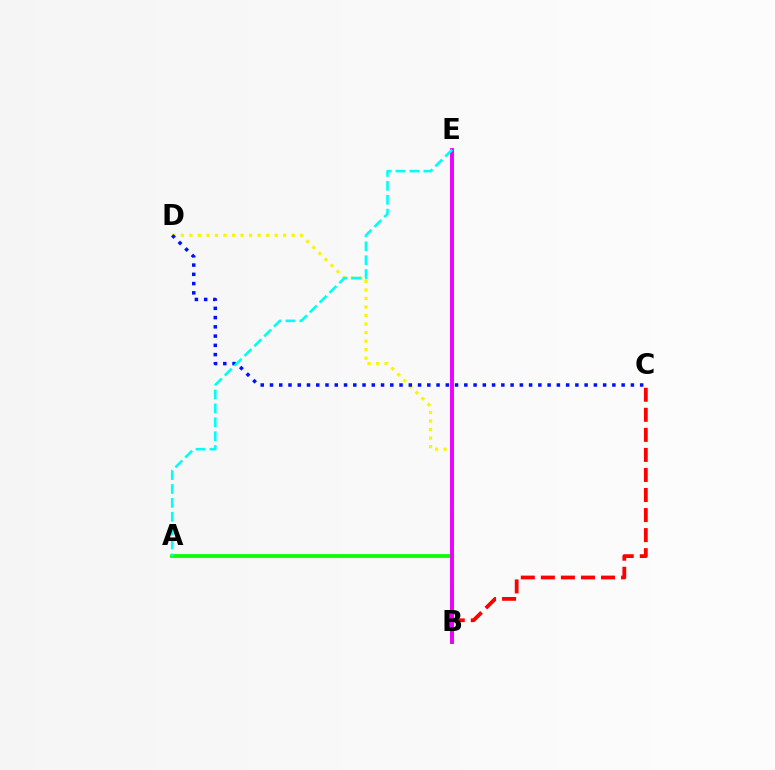{('B', 'C'): [{'color': '#ff0000', 'line_style': 'dashed', 'thickness': 2.72}], ('A', 'B'): [{'color': '#08ff00', 'line_style': 'solid', 'thickness': 2.71}], ('B', 'D'): [{'color': '#fcf500', 'line_style': 'dotted', 'thickness': 2.32}], ('C', 'D'): [{'color': '#0010ff', 'line_style': 'dotted', 'thickness': 2.51}], ('B', 'E'): [{'color': '#ee00ff', 'line_style': 'solid', 'thickness': 2.82}], ('A', 'E'): [{'color': '#00fff6', 'line_style': 'dashed', 'thickness': 1.89}]}